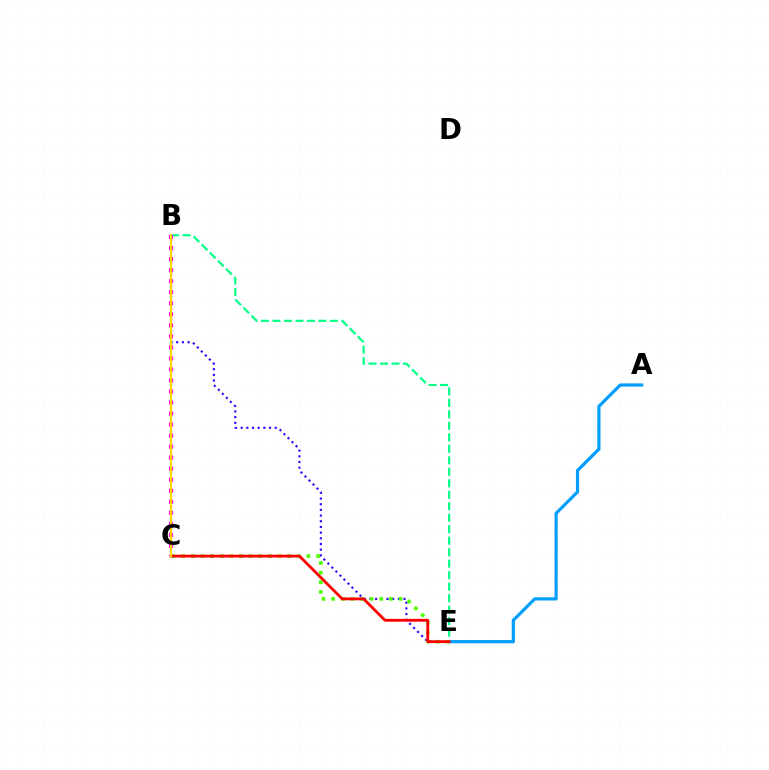{('A', 'E'): [{'color': '#009eff', 'line_style': 'solid', 'thickness': 2.3}], ('B', 'E'): [{'color': '#3700ff', 'line_style': 'dotted', 'thickness': 1.54}, {'color': '#00ff86', 'line_style': 'dashed', 'thickness': 1.56}], ('C', 'E'): [{'color': '#4fff00', 'line_style': 'dotted', 'thickness': 2.62}, {'color': '#ff0000', 'line_style': 'solid', 'thickness': 2.03}], ('B', 'C'): [{'color': '#ff00ed', 'line_style': 'dotted', 'thickness': 3.0}, {'color': '#ffd500', 'line_style': 'solid', 'thickness': 1.57}]}